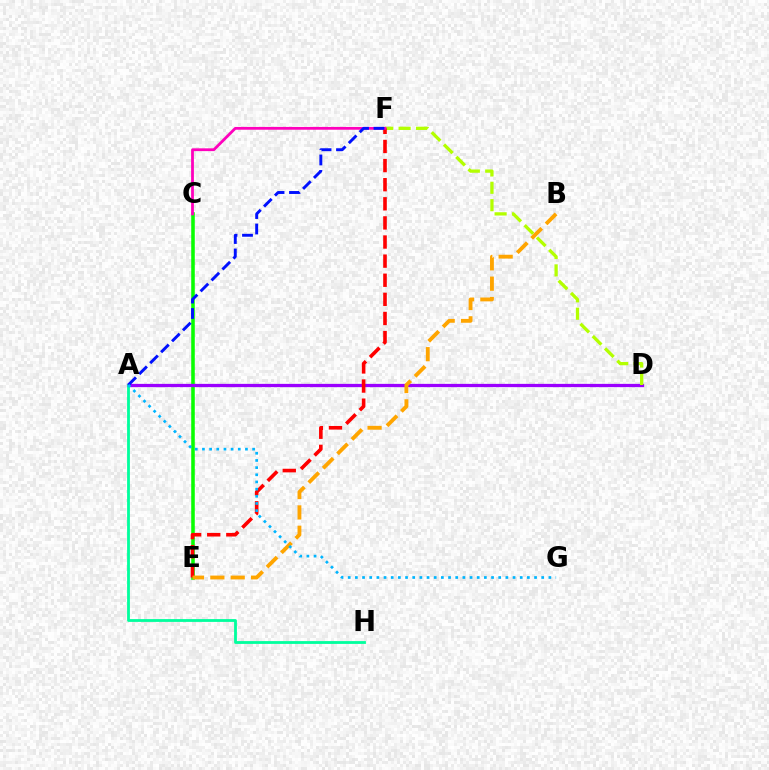{('C', 'E'): [{'color': '#08ff00', 'line_style': 'solid', 'thickness': 2.56}], ('A', 'D'): [{'color': '#9b00ff', 'line_style': 'solid', 'thickness': 2.35}], ('D', 'F'): [{'color': '#b3ff00', 'line_style': 'dashed', 'thickness': 2.36}], ('A', 'H'): [{'color': '#00ff9d', 'line_style': 'solid', 'thickness': 2.02}], ('E', 'F'): [{'color': '#ff0000', 'line_style': 'dashed', 'thickness': 2.6}], ('C', 'F'): [{'color': '#ff00bd', 'line_style': 'solid', 'thickness': 2.0}], ('B', 'E'): [{'color': '#ffa500', 'line_style': 'dashed', 'thickness': 2.77}], ('A', 'F'): [{'color': '#0010ff', 'line_style': 'dashed', 'thickness': 2.1}], ('A', 'G'): [{'color': '#00b5ff', 'line_style': 'dotted', 'thickness': 1.95}]}